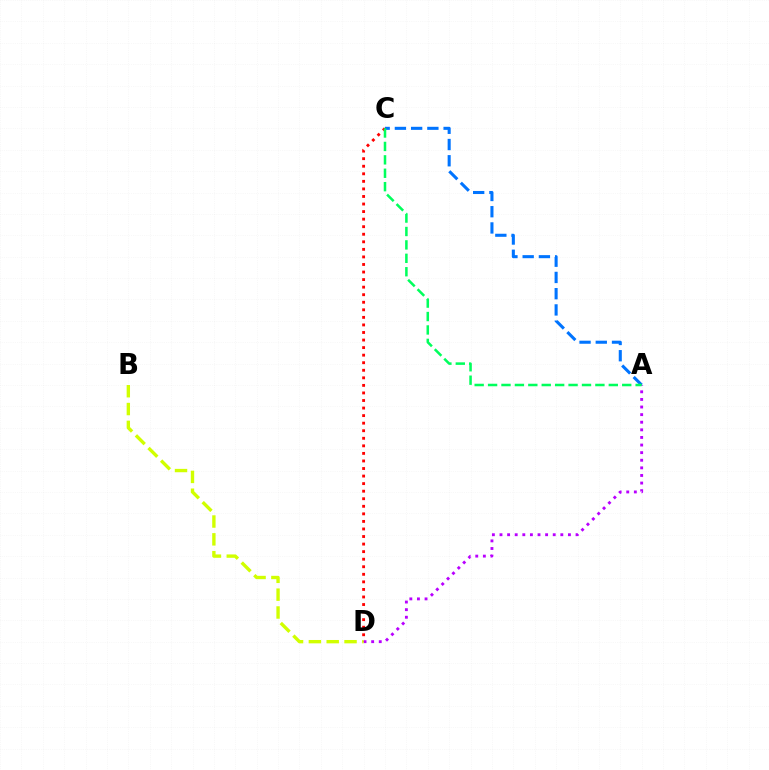{('A', 'C'): [{'color': '#0074ff', 'line_style': 'dashed', 'thickness': 2.21}, {'color': '#00ff5c', 'line_style': 'dashed', 'thickness': 1.82}], ('C', 'D'): [{'color': '#ff0000', 'line_style': 'dotted', 'thickness': 2.05}], ('A', 'D'): [{'color': '#b900ff', 'line_style': 'dotted', 'thickness': 2.07}], ('B', 'D'): [{'color': '#d1ff00', 'line_style': 'dashed', 'thickness': 2.42}]}